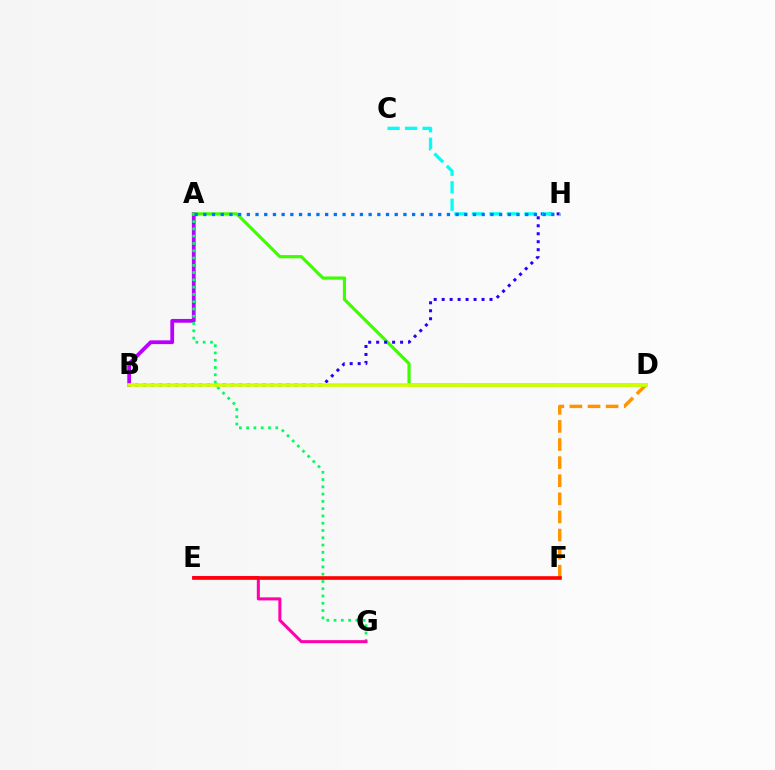{('A', 'B'): [{'color': '#b900ff', 'line_style': 'solid', 'thickness': 2.71}], ('D', 'F'): [{'color': '#ff9400', 'line_style': 'dashed', 'thickness': 2.46}], ('A', 'D'): [{'color': '#3dff00', 'line_style': 'solid', 'thickness': 2.29}], ('B', 'H'): [{'color': '#2500ff', 'line_style': 'dotted', 'thickness': 2.17}], ('A', 'G'): [{'color': '#00ff5c', 'line_style': 'dotted', 'thickness': 1.98}], ('C', 'H'): [{'color': '#00fff6', 'line_style': 'dashed', 'thickness': 2.37}], ('A', 'H'): [{'color': '#0074ff', 'line_style': 'dotted', 'thickness': 2.36}], ('B', 'D'): [{'color': '#d1ff00', 'line_style': 'solid', 'thickness': 2.59}], ('E', 'G'): [{'color': '#ff00ac', 'line_style': 'solid', 'thickness': 2.19}], ('E', 'F'): [{'color': '#ff0000', 'line_style': 'solid', 'thickness': 2.6}]}